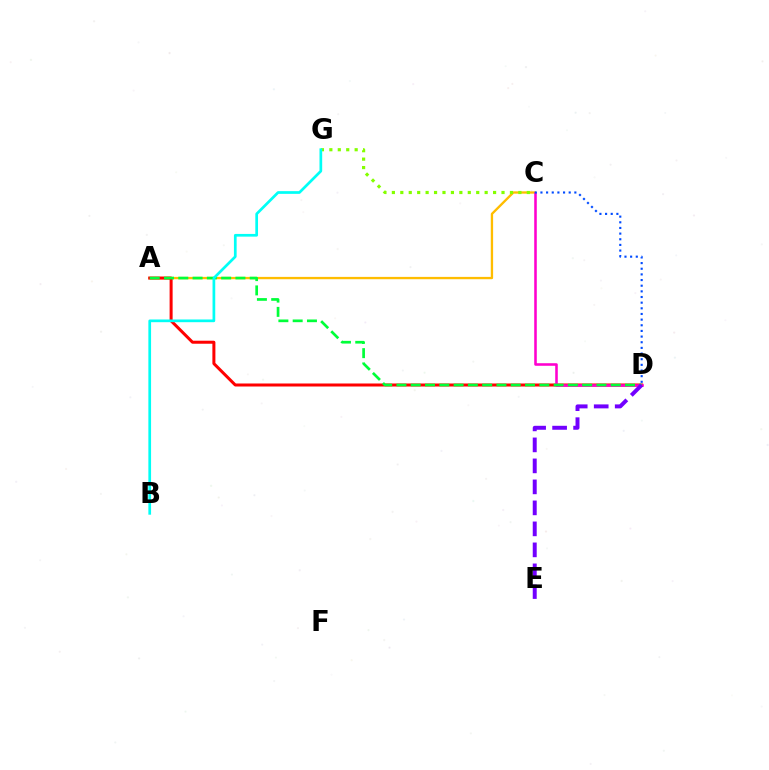{('A', 'C'): [{'color': '#ffbd00', 'line_style': 'solid', 'thickness': 1.68}], ('A', 'D'): [{'color': '#ff0000', 'line_style': 'solid', 'thickness': 2.17}, {'color': '#00ff39', 'line_style': 'dashed', 'thickness': 1.94}], ('C', 'D'): [{'color': '#ff00cf', 'line_style': 'solid', 'thickness': 1.85}, {'color': '#004bff', 'line_style': 'dotted', 'thickness': 1.54}], ('D', 'E'): [{'color': '#7200ff', 'line_style': 'dashed', 'thickness': 2.85}], ('C', 'G'): [{'color': '#84ff00', 'line_style': 'dotted', 'thickness': 2.29}], ('B', 'G'): [{'color': '#00fff6', 'line_style': 'solid', 'thickness': 1.95}]}